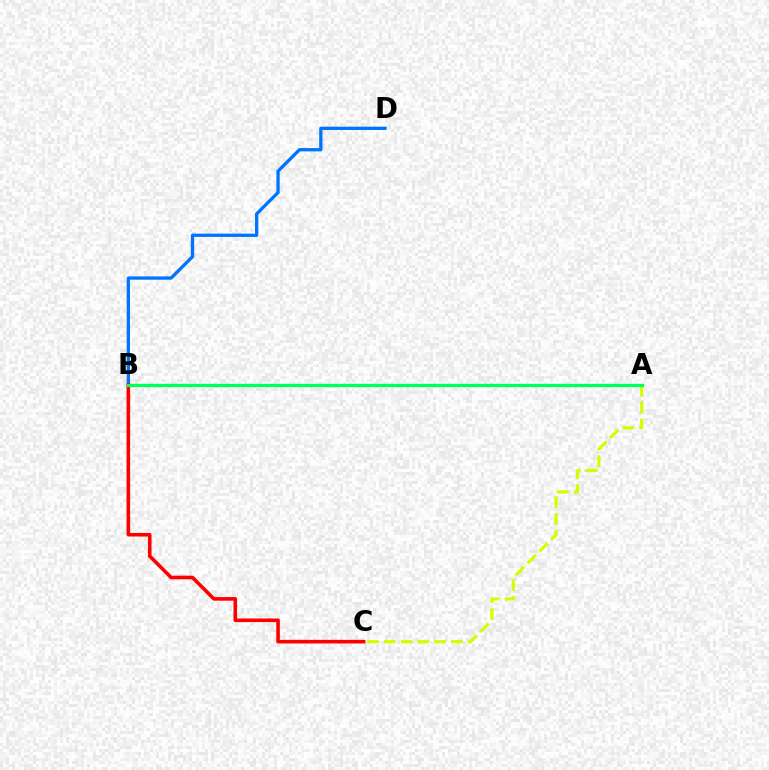{('B', 'D'): [{'color': '#0074ff', 'line_style': 'solid', 'thickness': 2.37}], ('A', 'B'): [{'color': '#b900ff', 'line_style': 'dotted', 'thickness': 2.1}, {'color': '#00ff5c', 'line_style': 'solid', 'thickness': 2.35}], ('A', 'C'): [{'color': '#d1ff00', 'line_style': 'dashed', 'thickness': 2.28}], ('B', 'C'): [{'color': '#ff0000', 'line_style': 'solid', 'thickness': 2.59}]}